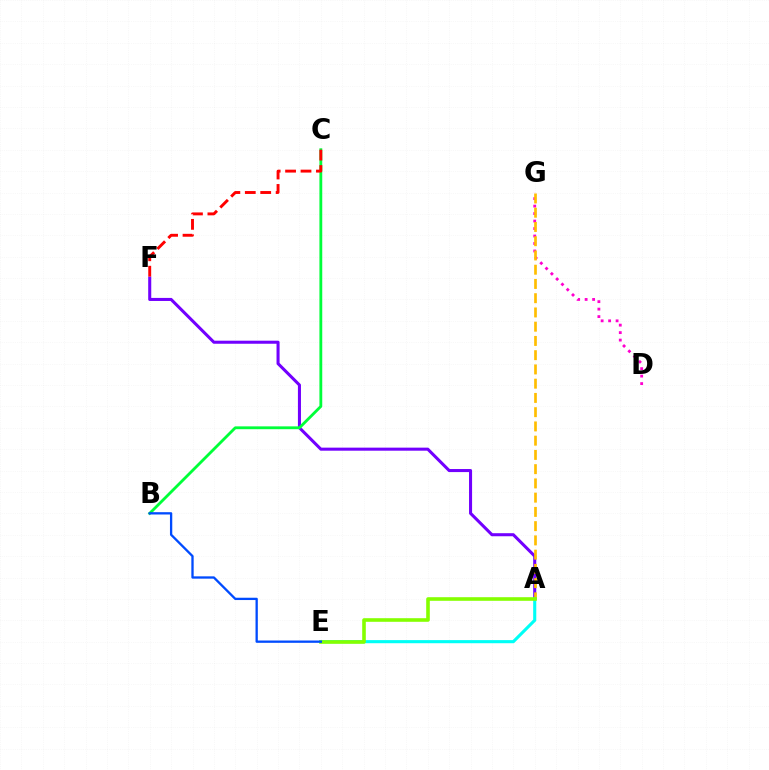{('A', 'F'): [{'color': '#7200ff', 'line_style': 'solid', 'thickness': 2.2}], ('D', 'G'): [{'color': '#ff00cf', 'line_style': 'dotted', 'thickness': 2.03}], ('B', 'C'): [{'color': '#00ff39', 'line_style': 'solid', 'thickness': 2.04}], ('A', 'G'): [{'color': '#ffbd00', 'line_style': 'dashed', 'thickness': 1.94}], ('A', 'E'): [{'color': '#00fff6', 'line_style': 'solid', 'thickness': 2.24}, {'color': '#84ff00', 'line_style': 'solid', 'thickness': 2.59}], ('C', 'F'): [{'color': '#ff0000', 'line_style': 'dashed', 'thickness': 2.09}], ('B', 'E'): [{'color': '#004bff', 'line_style': 'solid', 'thickness': 1.66}]}